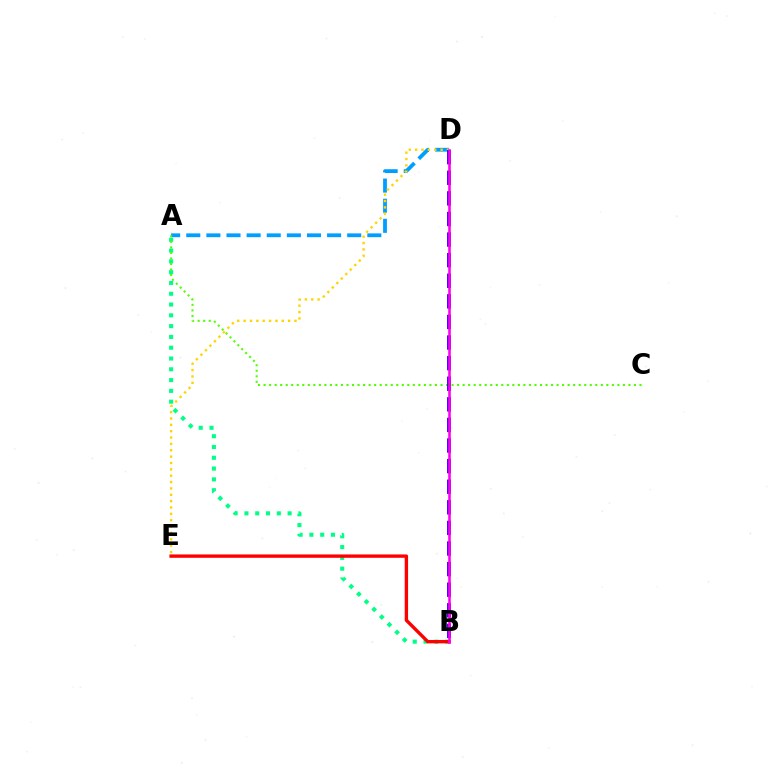{('A', 'B'): [{'color': '#00ff86', 'line_style': 'dotted', 'thickness': 2.93}], ('B', 'E'): [{'color': '#ff0000', 'line_style': 'solid', 'thickness': 2.42}], ('A', 'D'): [{'color': '#009eff', 'line_style': 'dashed', 'thickness': 2.73}], ('D', 'E'): [{'color': '#ffd500', 'line_style': 'dotted', 'thickness': 1.73}], ('A', 'C'): [{'color': '#4fff00', 'line_style': 'dotted', 'thickness': 1.5}], ('B', 'D'): [{'color': '#3700ff', 'line_style': 'dashed', 'thickness': 2.8}, {'color': '#ff00ed', 'line_style': 'solid', 'thickness': 1.84}]}